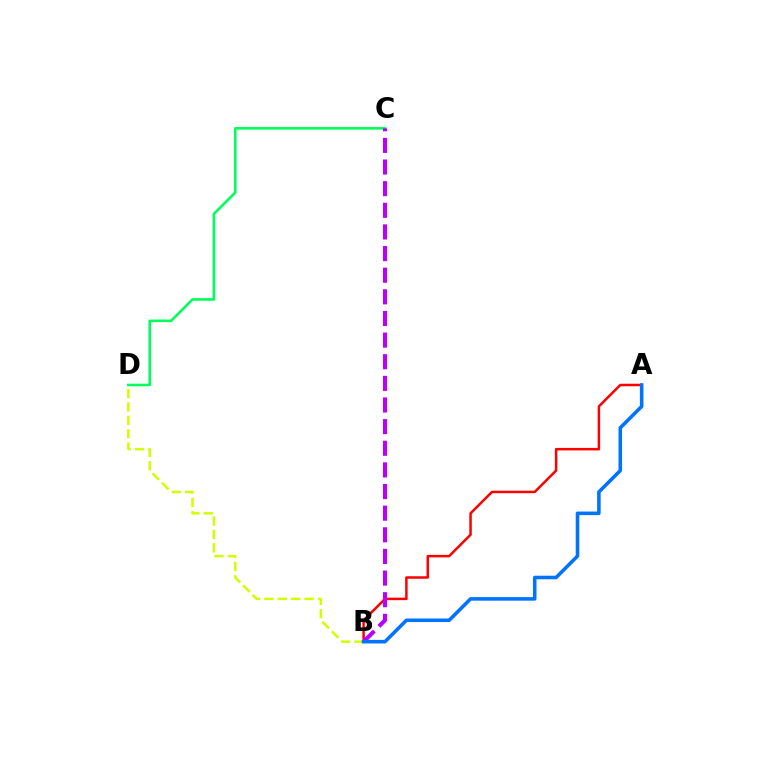{('A', 'B'): [{'color': '#ff0000', 'line_style': 'solid', 'thickness': 1.8}, {'color': '#0074ff', 'line_style': 'solid', 'thickness': 2.57}], ('C', 'D'): [{'color': '#00ff5c', 'line_style': 'solid', 'thickness': 1.87}], ('B', 'C'): [{'color': '#b900ff', 'line_style': 'dashed', 'thickness': 2.94}], ('B', 'D'): [{'color': '#d1ff00', 'line_style': 'dashed', 'thickness': 1.82}]}